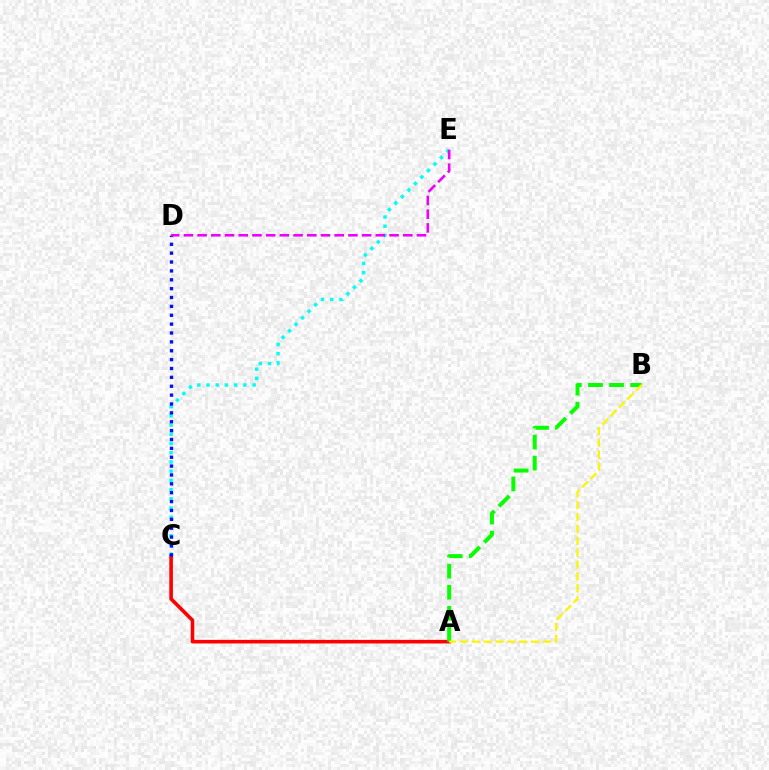{('C', 'E'): [{'color': '#00fff6', 'line_style': 'dotted', 'thickness': 2.5}], ('A', 'C'): [{'color': '#ff0000', 'line_style': 'solid', 'thickness': 2.59}], ('A', 'B'): [{'color': '#08ff00', 'line_style': 'dashed', 'thickness': 2.86}, {'color': '#fcf500', 'line_style': 'dashed', 'thickness': 1.61}], ('C', 'D'): [{'color': '#0010ff', 'line_style': 'dotted', 'thickness': 2.41}], ('D', 'E'): [{'color': '#ee00ff', 'line_style': 'dashed', 'thickness': 1.86}]}